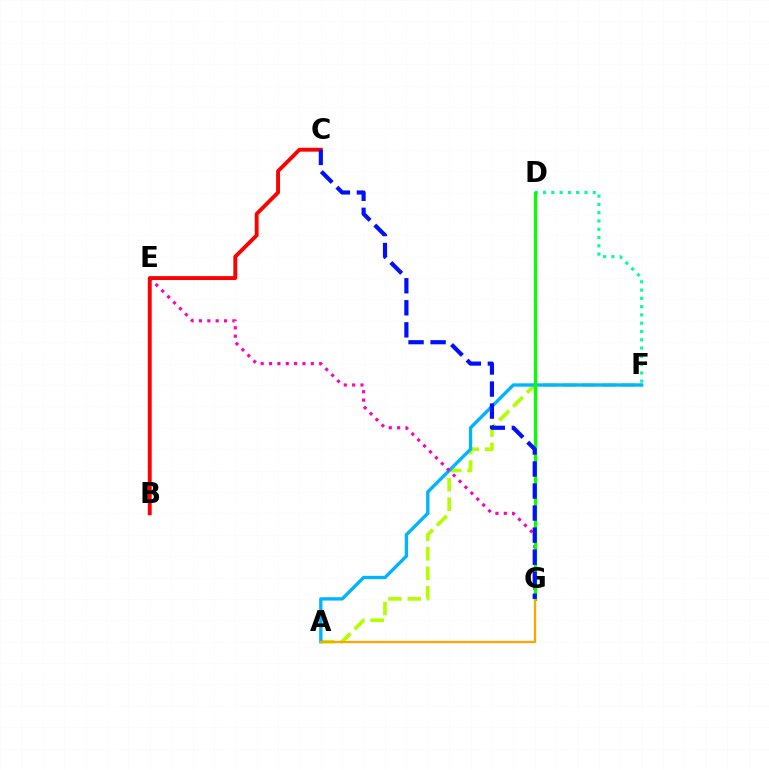{('B', 'E'): [{'color': '#9b00ff', 'line_style': 'solid', 'thickness': 1.6}], ('A', 'F'): [{'color': '#b3ff00', 'line_style': 'dashed', 'thickness': 2.65}, {'color': '#00b5ff', 'line_style': 'solid', 'thickness': 2.41}], ('E', 'G'): [{'color': '#ff00bd', 'line_style': 'dotted', 'thickness': 2.27}], ('D', 'F'): [{'color': '#00ff9d', 'line_style': 'dotted', 'thickness': 2.25}], ('D', 'G'): [{'color': '#08ff00', 'line_style': 'solid', 'thickness': 2.35}], ('B', 'C'): [{'color': '#ff0000', 'line_style': 'solid', 'thickness': 2.79}], ('A', 'G'): [{'color': '#ffa500', 'line_style': 'solid', 'thickness': 1.63}], ('C', 'G'): [{'color': '#0010ff', 'line_style': 'dashed', 'thickness': 2.99}]}